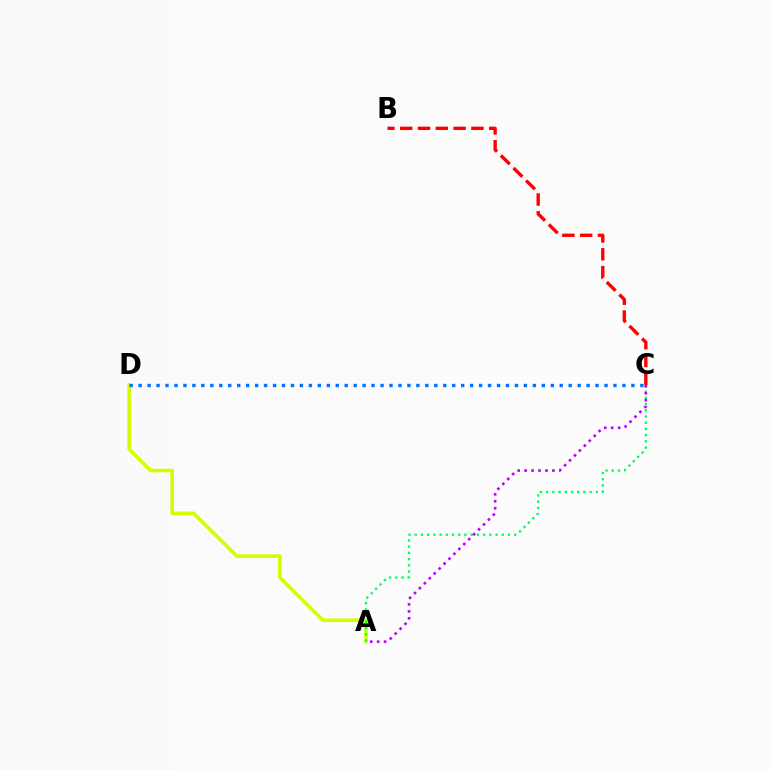{('A', 'D'): [{'color': '#d1ff00', 'line_style': 'solid', 'thickness': 2.59}], ('B', 'C'): [{'color': '#ff0000', 'line_style': 'dashed', 'thickness': 2.42}], ('A', 'C'): [{'color': '#00ff5c', 'line_style': 'dotted', 'thickness': 1.69}, {'color': '#b900ff', 'line_style': 'dotted', 'thickness': 1.89}], ('C', 'D'): [{'color': '#0074ff', 'line_style': 'dotted', 'thickness': 2.43}]}